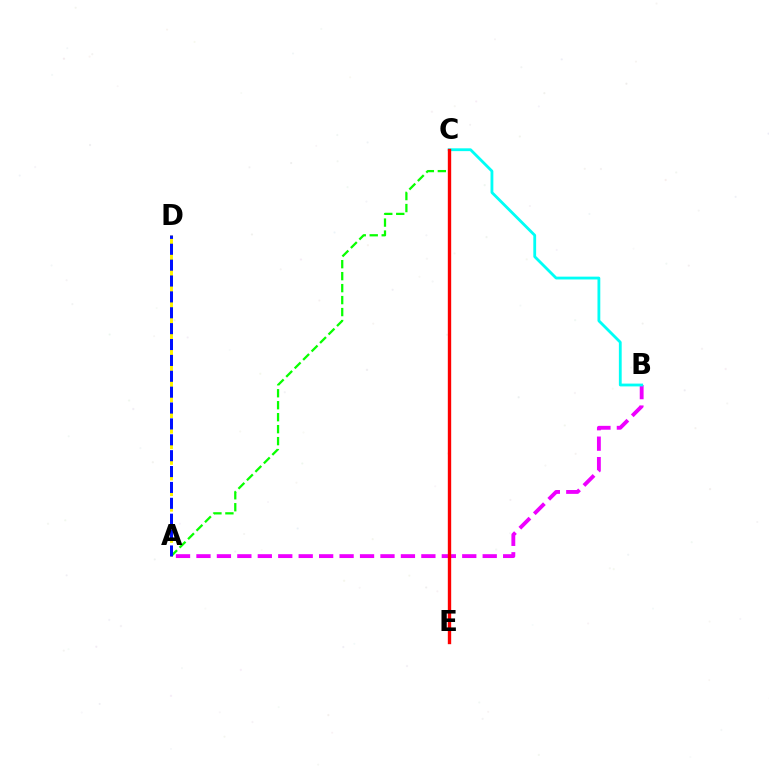{('A', 'B'): [{'color': '#ee00ff', 'line_style': 'dashed', 'thickness': 2.78}], ('A', 'C'): [{'color': '#08ff00', 'line_style': 'dashed', 'thickness': 1.63}], ('A', 'D'): [{'color': '#fcf500', 'line_style': 'dashed', 'thickness': 2.12}, {'color': '#0010ff', 'line_style': 'dashed', 'thickness': 2.16}], ('B', 'C'): [{'color': '#00fff6', 'line_style': 'solid', 'thickness': 2.03}], ('C', 'E'): [{'color': '#ff0000', 'line_style': 'solid', 'thickness': 2.43}]}